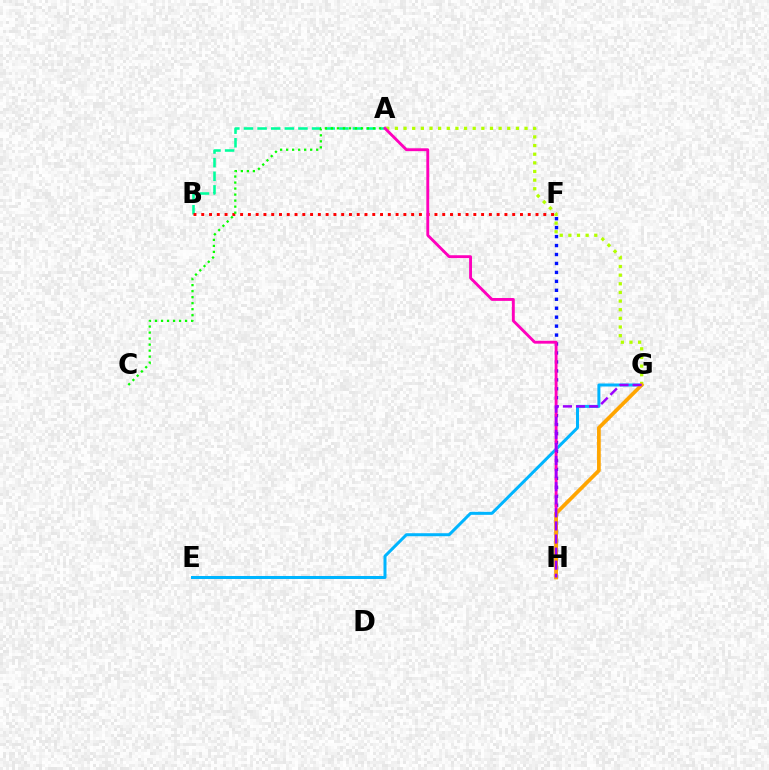{('F', 'H'): [{'color': '#0010ff', 'line_style': 'dotted', 'thickness': 2.43}], ('E', 'G'): [{'color': '#00b5ff', 'line_style': 'solid', 'thickness': 2.16}], ('A', 'G'): [{'color': '#b3ff00', 'line_style': 'dotted', 'thickness': 2.35}], ('A', 'B'): [{'color': '#00ff9d', 'line_style': 'dashed', 'thickness': 1.85}], ('B', 'F'): [{'color': '#ff0000', 'line_style': 'dotted', 'thickness': 2.11}], ('A', 'H'): [{'color': '#ff00bd', 'line_style': 'solid', 'thickness': 2.07}], ('A', 'C'): [{'color': '#08ff00', 'line_style': 'dotted', 'thickness': 1.63}], ('G', 'H'): [{'color': '#ffa500', 'line_style': 'solid', 'thickness': 2.68}, {'color': '#9b00ff', 'line_style': 'dashed', 'thickness': 1.78}]}